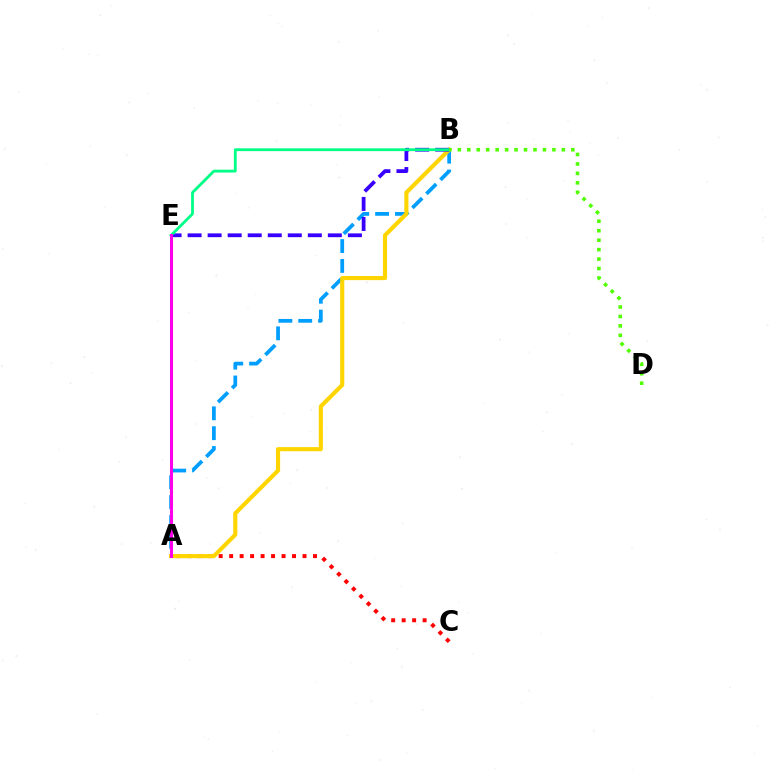{('A', 'B'): [{'color': '#009eff', 'line_style': 'dashed', 'thickness': 2.7}, {'color': '#ffd500', 'line_style': 'solid', 'thickness': 2.97}], ('A', 'C'): [{'color': '#ff0000', 'line_style': 'dotted', 'thickness': 2.85}], ('B', 'E'): [{'color': '#3700ff', 'line_style': 'dashed', 'thickness': 2.72}, {'color': '#00ff86', 'line_style': 'solid', 'thickness': 2.03}], ('B', 'D'): [{'color': '#4fff00', 'line_style': 'dotted', 'thickness': 2.57}], ('A', 'E'): [{'color': '#ff00ed', 'line_style': 'solid', 'thickness': 2.19}]}